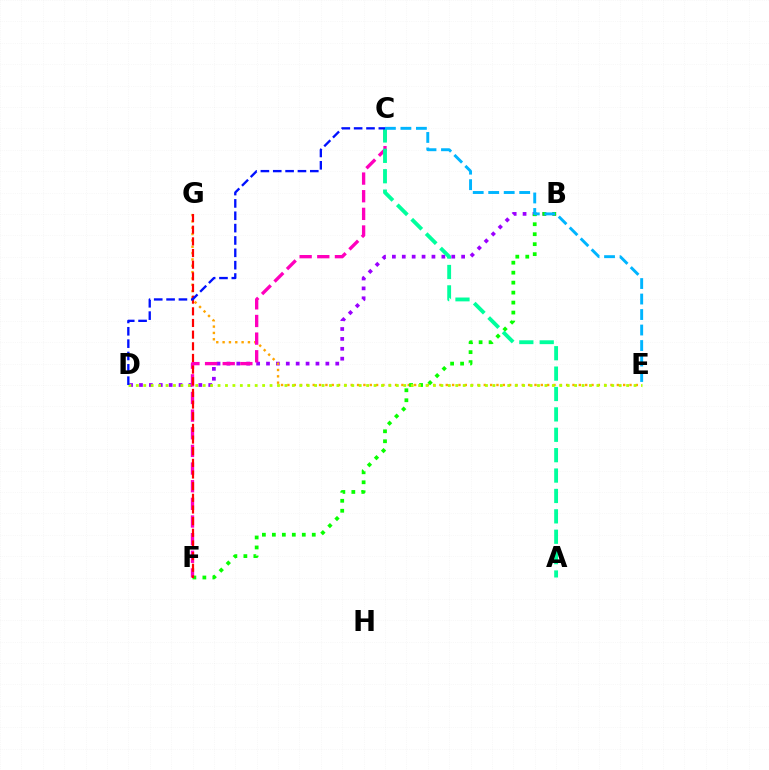{('B', 'D'): [{'color': '#9b00ff', 'line_style': 'dotted', 'thickness': 2.69}], ('E', 'G'): [{'color': '#ffa500', 'line_style': 'dotted', 'thickness': 1.72}], ('C', 'F'): [{'color': '#ff00bd', 'line_style': 'dashed', 'thickness': 2.4}], ('B', 'F'): [{'color': '#08ff00', 'line_style': 'dotted', 'thickness': 2.71}], ('F', 'G'): [{'color': '#ff0000', 'line_style': 'dashed', 'thickness': 1.58}], ('A', 'C'): [{'color': '#00ff9d', 'line_style': 'dashed', 'thickness': 2.77}], ('C', 'E'): [{'color': '#00b5ff', 'line_style': 'dashed', 'thickness': 2.1}], ('D', 'E'): [{'color': '#b3ff00', 'line_style': 'dotted', 'thickness': 2.02}], ('C', 'D'): [{'color': '#0010ff', 'line_style': 'dashed', 'thickness': 1.68}]}